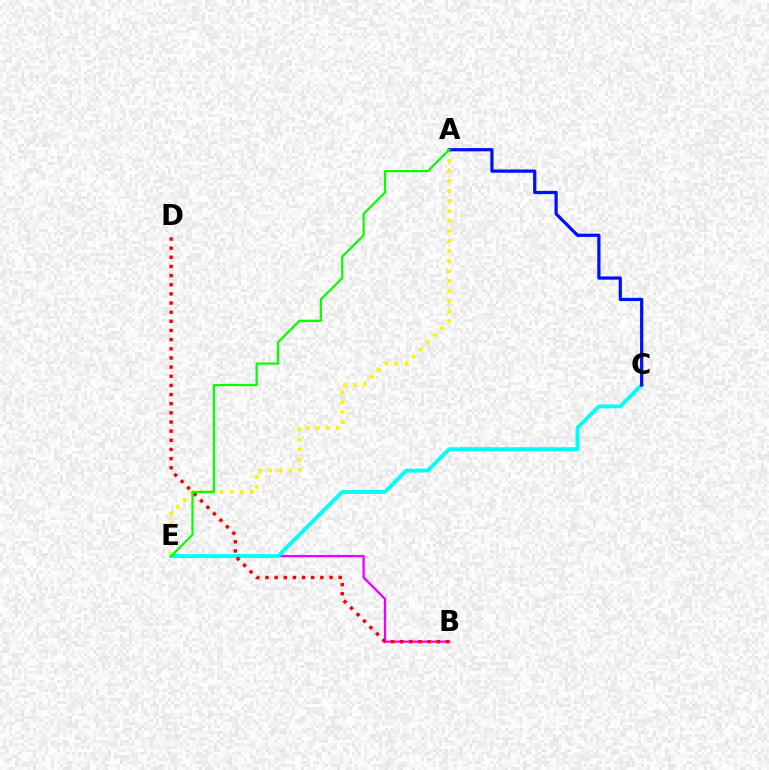{('B', 'E'): [{'color': '#ee00ff', 'line_style': 'solid', 'thickness': 1.64}], ('C', 'E'): [{'color': '#00fff6', 'line_style': 'solid', 'thickness': 2.79}], ('B', 'D'): [{'color': '#ff0000', 'line_style': 'dotted', 'thickness': 2.49}], ('A', 'E'): [{'color': '#fcf500', 'line_style': 'dotted', 'thickness': 2.72}, {'color': '#08ff00', 'line_style': 'solid', 'thickness': 1.61}], ('A', 'C'): [{'color': '#0010ff', 'line_style': 'solid', 'thickness': 2.33}]}